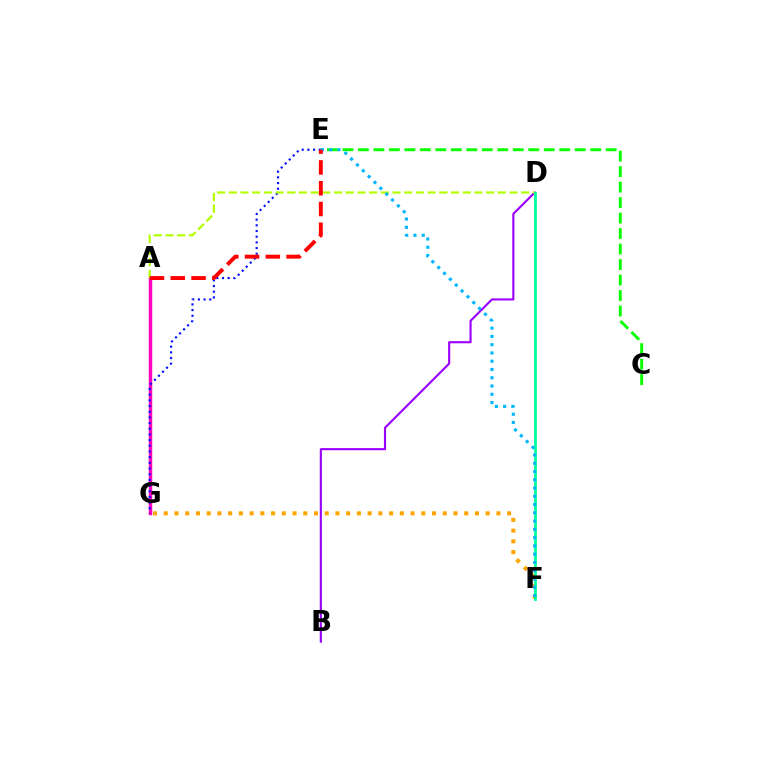{('B', 'D'): [{'color': '#9b00ff', 'line_style': 'solid', 'thickness': 1.52}], ('A', 'G'): [{'color': '#ff00bd', 'line_style': 'solid', 'thickness': 2.48}], ('E', 'G'): [{'color': '#0010ff', 'line_style': 'dotted', 'thickness': 1.54}], ('F', 'G'): [{'color': '#ffa500', 'line_style': 'dotted', 'thickness': 2.92}], ('A', 'D'): [{'color': '#b3ff00', 'line_style': 'dashed', 'thickness': 1.59}], ('C', 'E'): [{'color': '#08ff00', 'line_style': 'dashed', 'thickness': 2.1}], ('D', 'F'): [{'color': '#00ff9d', 'line_style': 'solid', 'thickness': 2.02}], ('E', 'F'): [{'color': '#00b5ff', 'line_style': 'dotted', 'thickness': 2.25}], ('A', 'E'): [{'color': '#ff0000', 'line_style': 'dashed', 'thickness': 2.82}]}